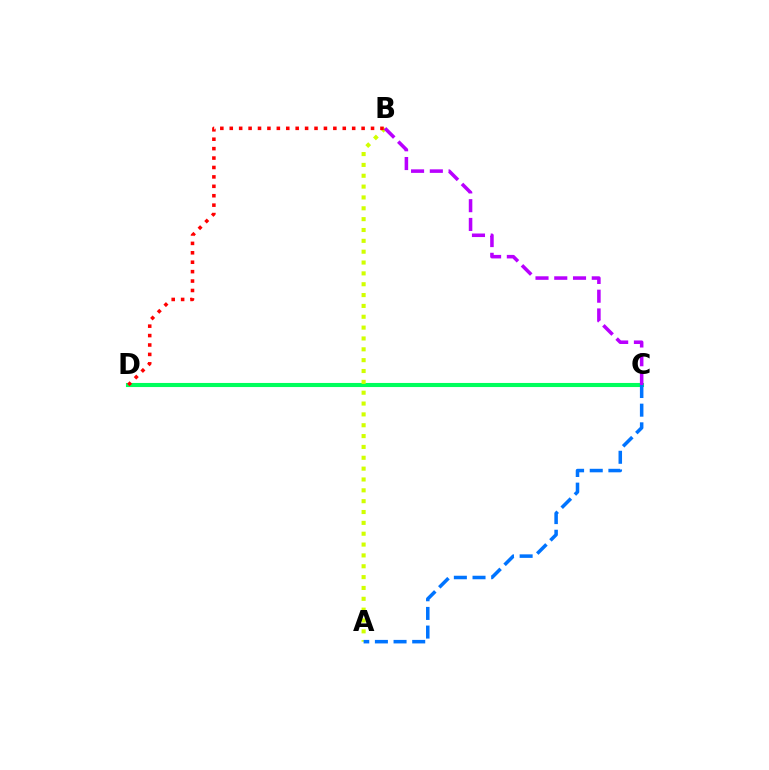{('C', 'D'): [{'color': '#00ff5c', 'line_style': 'solid', 'thickness': 2.94}], ('A', 'B'): [{'color': '#d1ff00', 'line_style': 'dotted', 'thickness': 2.95}], ('A', 'C'): [{'color': '#0074ff', 'line_style': 'dashed', 'thickness': 2.53}], ('B', 'D'): [{'color': '#ff0000', 'line_style': 'dotted', 'thickness': 2.56}], ('B', 'C'): [{'color': '#b900ff', 'line_style': 'dashed', 'thickness': 2.55}]}